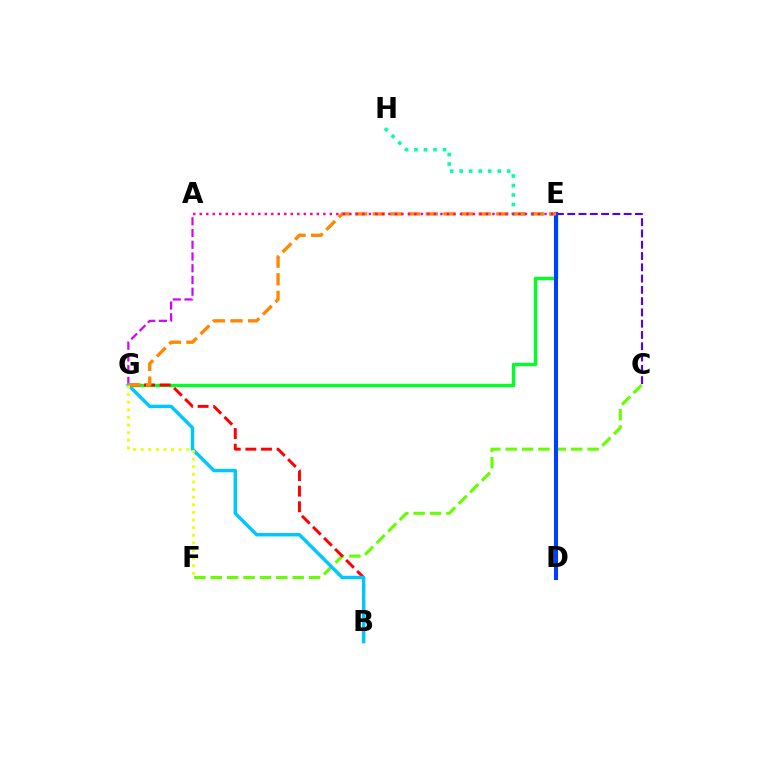{('E', 'H'): [{'color': '#00ffaf', 'line_style': 'dotted', 'thickness': 2.58}], ('E', 'G'): [{'color': '#00ff27', 'line_style': 'solid', 'thickness': 2.43}, {'color': '#ff8800', 'line_style': 'dashed', 'thickness': 2.4}], ('C', 'F'): [{'color': '#66ff00', 'line_style': 'dashed', 'thickness': 2.23}], ('A', 'G'): [{'color': '#d600ff', 'line_style': 'dashed', 'thickness': 1.59}], ('B', 'G'): [{'color': '#ff0000', 'line_style': 'dashed', 'thickness': 2.12}, {'color': '#00c7ff', 'line_style': 'solid', 'thickness': 2.47}], ('C', 'E'): [{'color': '#4f00ff', 'line_style': 'dashed', 'thickness': 1.53}], ('D', 'E'): [{'color': '#003fff', 'line_style': 'solid', 'thickness': 2.93}], ('F', 'G'): [{'color': '#eeff00', 'line_style': 'dotted', 'thickness': 2.07}], ('A', 'E'): [{'color': '#ff00a0', 'line_style': 'dotted', 'thickness': 1.77}]}